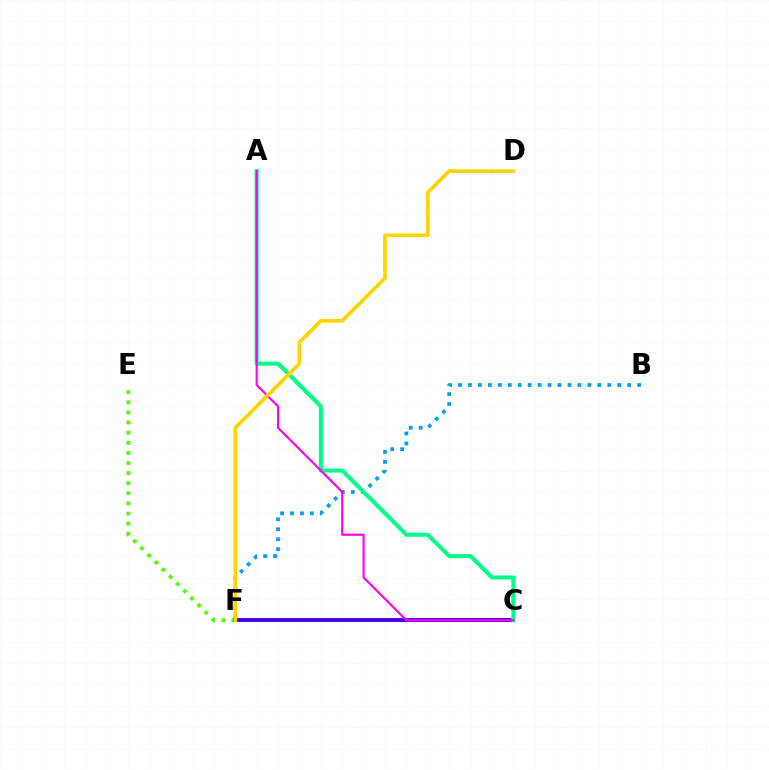{('C', 'F'): [{'color': '#ff0000', 'line_style': 'solid', 'thickness': 2.7}, {'color': '#3700ff', 'line_style': 'solid', 'thickness': 2.64}], ('B', 'F'): [{'color': '#009eff', 'line_style': 'dotted', 'thickness': 2.7}], ('E', 'F'): [{'color': '#4fff00', 'line_style': 'dotted', 'thickness': 2.75}], ('A', 'C'): [{'color': '#00ff86', 'line_style': 'solid', 'thickness': 2.9}, {'color': '#ff00ed', 'line_style': 'solid', 'thickness': 1.53}], ('D', 'F'): [{'color': '#ffd500', 'line_style': 'solid', 'thickness': 2.66}]}